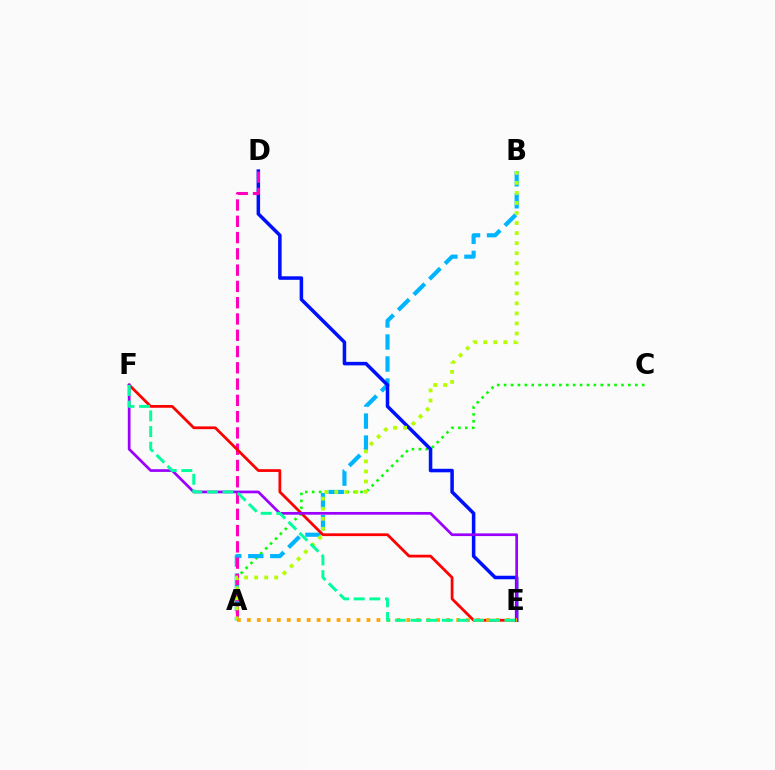{('A', 'C'): [{'color': '#08ff00', 'line_style': 'dotted', 'thickness': 1.88}], ('A', 'B'): [{'color': '#00b5ff', 'line_style': 'dashed', 'thickness': 2.99}, {'color': '#b3ff00', 'line_style': 'dotted', 'thickness': 2.73}], ('D', 'E'): [{'color': '#0010ff', 'line_style': 'solid', 'thickness': 2.54}], ('A', 'D'): [{'color': '#ff00bd', 'line_style': 'dashed', 'thickness': 2.21}], ('E', 'F'): [{'color': '#ff0000', 'line_style': 'solid', 'thickness': 1.99}, {'color': '#9b00ff', 'line_style': 'solid', 'thickness': 1.95}, {'color': '#00ff9d', 'line_style': 'dashed', 'thickness': 2.13}], ('A', 'E'): [{'color': '#ffa500', 'line_style': 'dotted', 'thickness': 2.71}]}